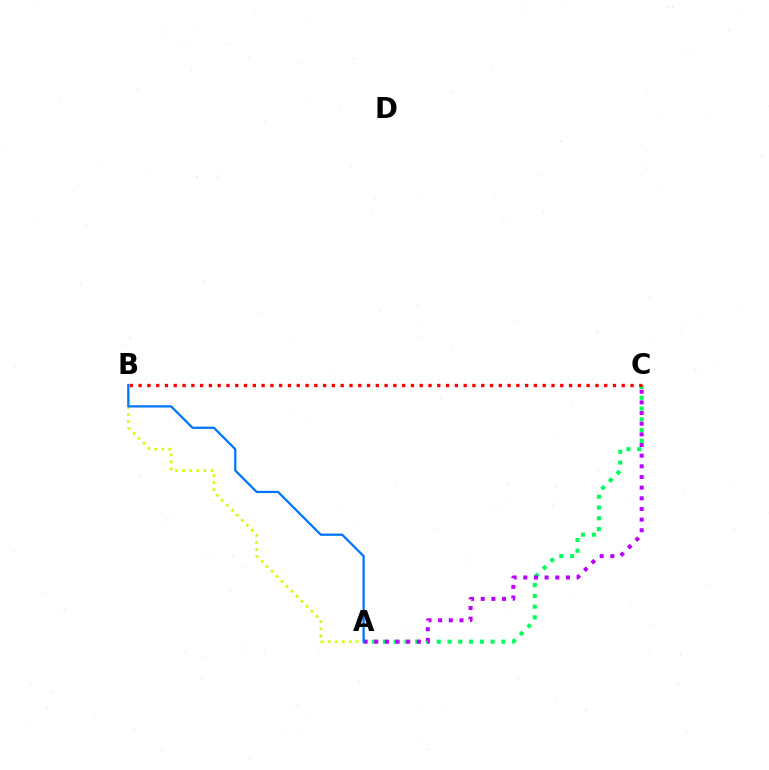{('A', 'C'): [{'color': '#00ff5c', 'line_style': 'dotted', 'thickness': 2.93}, {'color': '#b900ff', 'line_style': 'dotted', 'thickness': 2.9}], ('B', 'C'): [{'color': '#ff0000', 'line_style': 'dotted', 'thickness': 2.39}], ('A', 'B'): [{'color': '#d1ff00', 'line_style': 'dotted', 'thickness': 1.92}, {'color': '#0074ff', 'line_style': 'solid', 'thickness': 1.62}]}